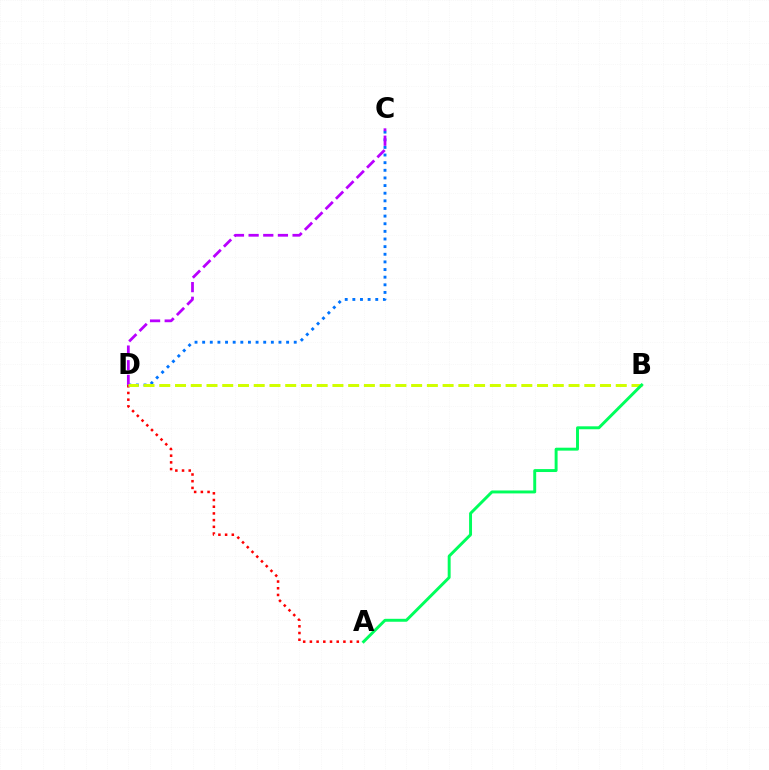{('A', 'D'): [{'color': '#ff0000', 'line_style': 'dotted', 'thickness': 1.82}], ('C', 'D'): [{'color': '#0074ff', 'line_style': 'dotted', 'thickness': 2.07}, {'color': '#b900ff', 'line_style': 'dashed', 'thickness': 1.99}], ('B', 'D'): [{'color': '#d1ff00', 'line_style': 'dashed', 'thickness': 2.14}], ('A', 'B'): [{'color': '#00ff5c', 'line_style': 'solid', 'thickness': 2.11}]}